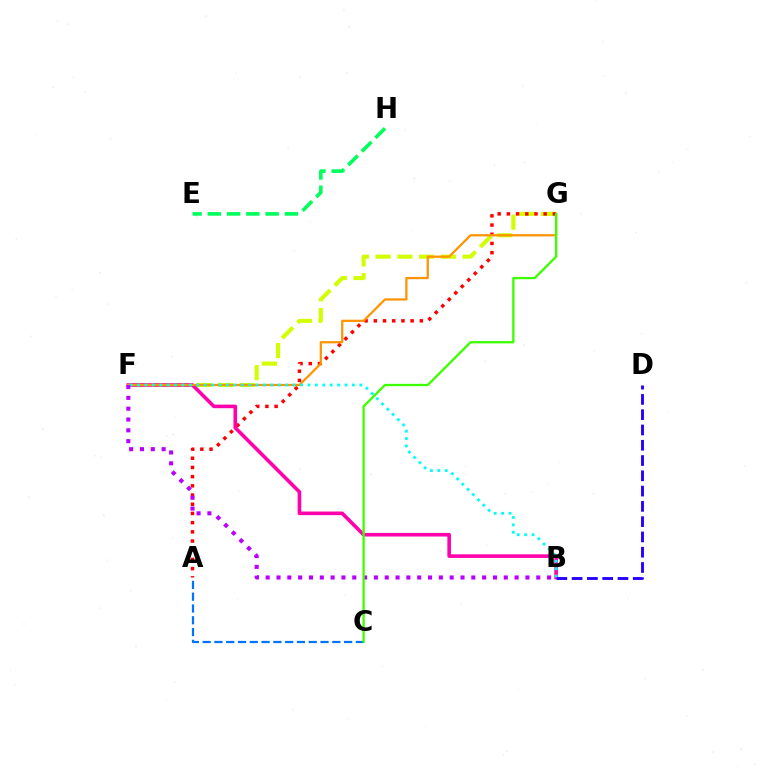{('A', 'C'): [{'color': '#0074ff', 'line_style': 'dashed', 'thickness': 1.6}], ('F', 'G'): [{'color': '#d1ff00', 'line_style': 'dashed', 'thickness': 2.95}, {'color': '#ff9400', 'line_style': 'solid', 'thickness': 1.62}], ('A', 'G'): [{'color': '#ff0000', 'line_style': 'dotted', 'thickness': 2.5}], ('B', 'F'): [{'color': '#ff00ac', 'line_style': 'solid', 'thickness': 2.6}, {'color': '#00fff6', 'line_style': 'dotted', 'thickness': 2.01}, {'color': '#b900ff', 'line_style': 'dotted', 'thickness': 2.94}], ('E', 'H'): [{'color': '#00ff5c', 'line_style': 'dashed', 'thickness': 2.62}], ('B', 'D'): [{'color': '#2500ff', 'line_style': 'dashed', 'thickness': 2.08}], ('C', 'G'): [{'color': '#3dff00', 'line_style': 'solid', 'thickness': 1.67}]}